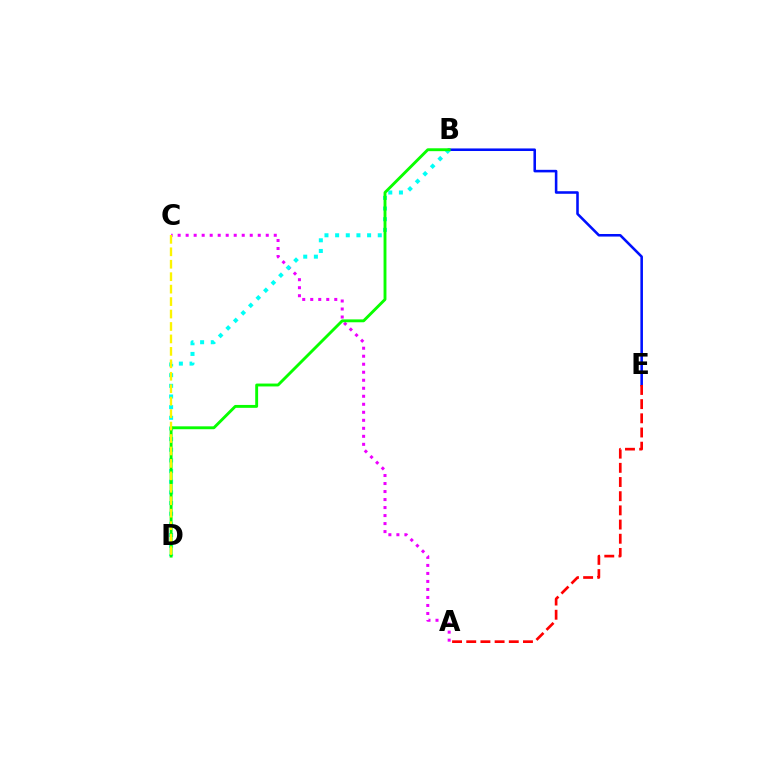{('B', 'E'): [{'color': '#0010ff', 'line_style': 'solid', 'thickness': 1.85}], ('A', 'E'): [{'color': '#ff0000', 'line_style': 'dashed', 'thickness': 1.93}], ('A', 'C'): [{'color': '#ee00ff', 'line_style': 'dotted', 'thickness': 2.18}], ('B', 'D'): [{'color': '#00fff6', 'line_style': 'dotted', 'thickness': 2.9}, {'color': '#08ff00', 'line_style': 'solid', 'thickness': 2.08}], ('C', 'D'): [{'color': '#fcf500', 'line_style': 'dashed', 'thickness': 1.69}]}